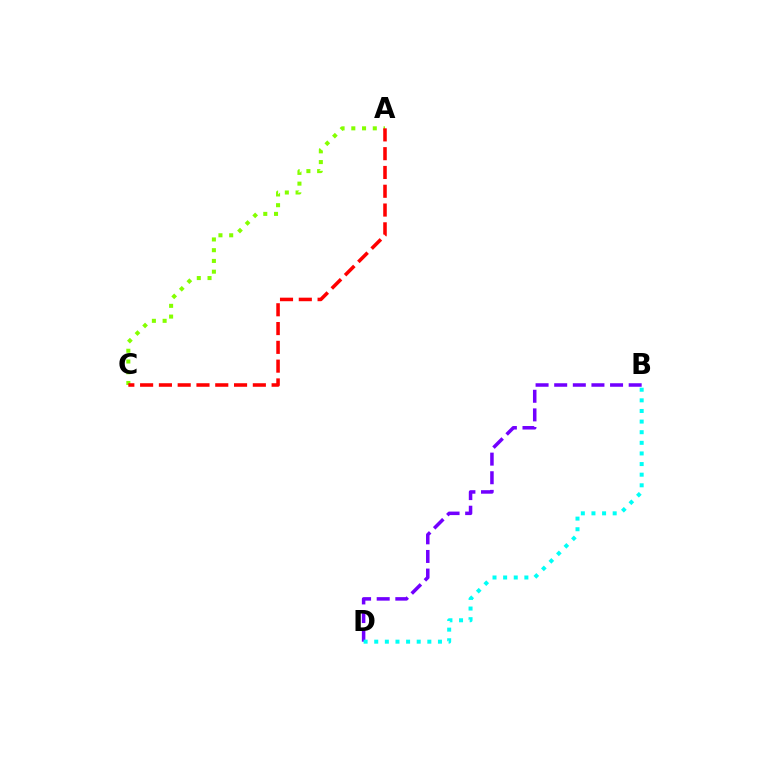{('A', 'C'): [{'color': '#84ff00', 'line_style': 'dotted', 'thickness': 2.92}, {'color': '#ff0000', 'line_style': 'dashed', 'thickness': 2.55}], ('B', 'D'): [{'color': '#7200ff', 'line_style': 'dashed', 'thickness': 2.53}, {'color': '#00fff6', 'line_style': 'dotted', 'thickness': 2.89}]}